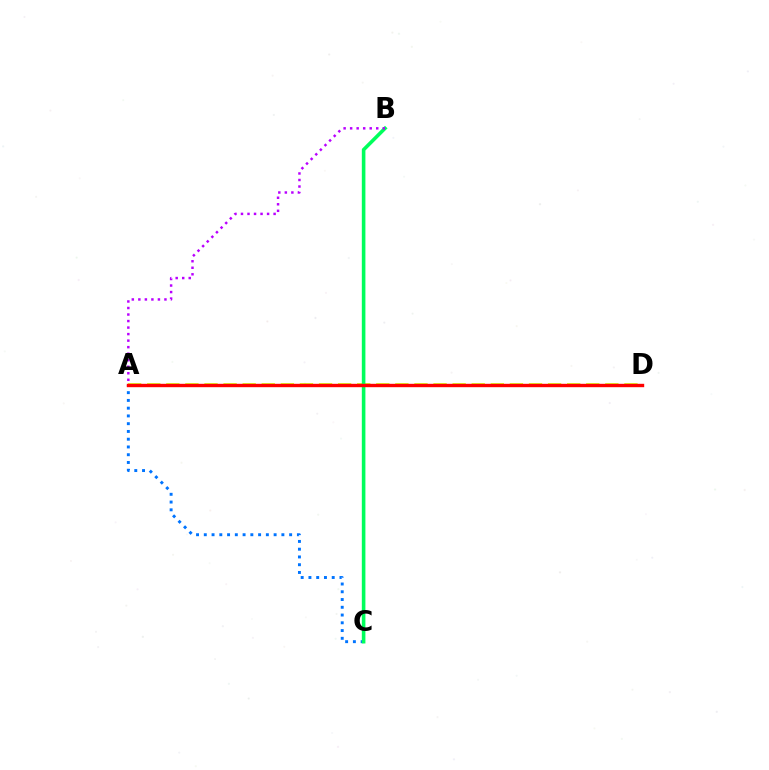{('A', 'C'): [{'color': '#0074ff', 'line_style': 'dotted', 'thickness': 2.11}], ('A', 'D'): [{'color': '#d1ff00', 'line_style': 'dashed', 'thickness': 2.59}, {'color': '#ff0000', 'line_style': 'solid', 'thickness': 2.44}], ('B', 'C'): [{'color': '#00ff5c', 'line_style': 'solid', 'thickness': 2.58}], ('A', 'B'): [{'color': '#b900ff', 'line_style': 'dotted', 'thickness': 1.77}]}